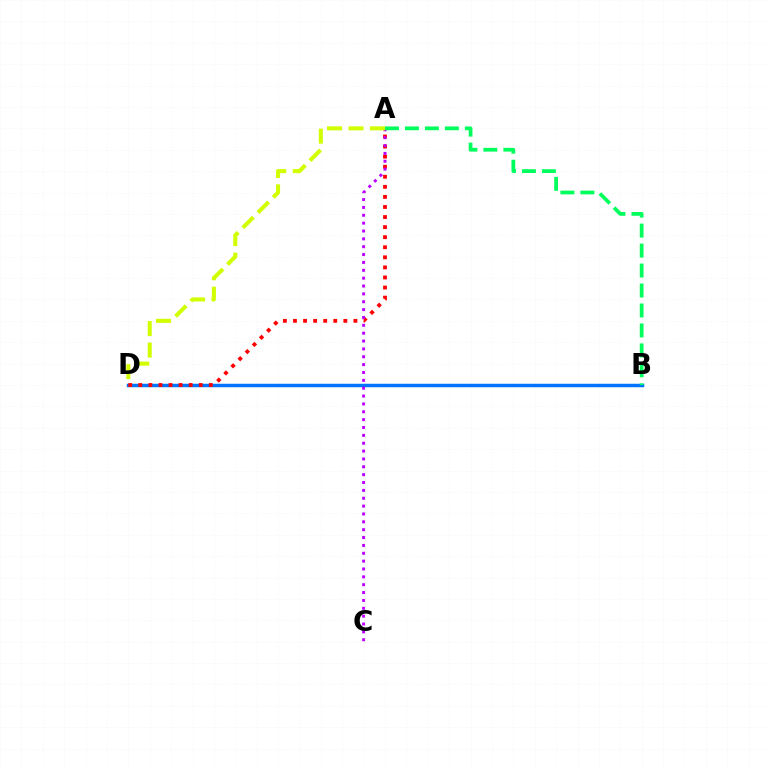{('B', 'D'): [{'color': '#0074ff', 'line_style': 'solid', 'thickness': 2.51}], ('A', 'D'): [{'color': '#ff0000', 'line_style': 'dotted', 'thickness': 2.74}, {'color': '#d1ff00', 'line_style': 'dashed', 'thickness': 2.92}], ('A', 'C'): [{'color': '#b900ff', 'line_style': 'dotted', 'thickness': 2.14}], ('A', 'B'): [{'color': '#00ff5c', 'line_style': 'dashed', 'thickness': 2.71}]}